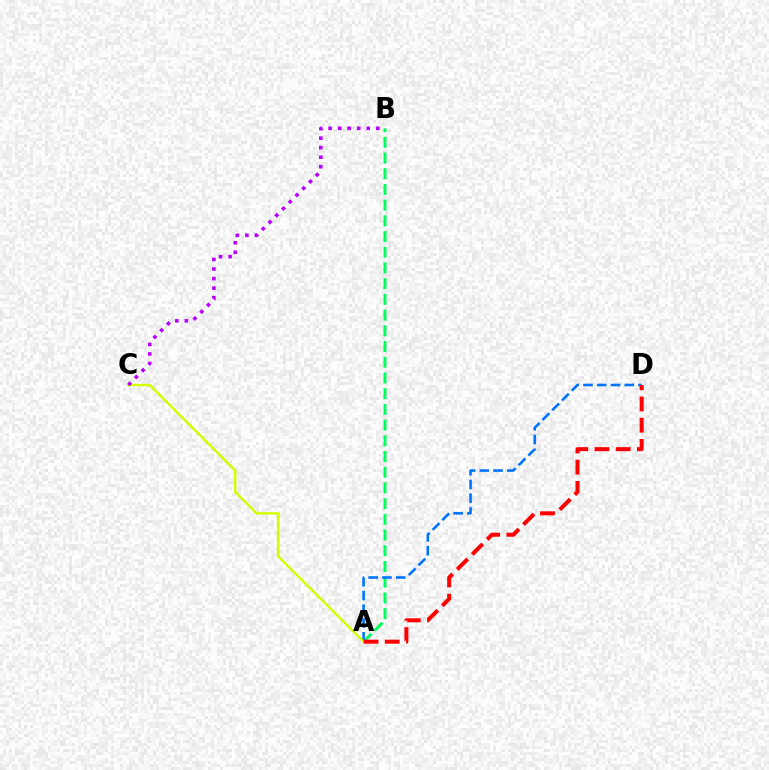{('A', 'B'): [{'color': '#00ff5c', 'line_style': 'dashed', 'thickness': 2.13}], ('A', 'D'): [{'color': '#0074ff', 'line_style': 'dashed', 'thickness': 1.87}, {'color': '#ff0000', 'line_style': 'dashed', 'thickness': 2.88}], ('A', 'C'): [{'color': '#d1ff00', 'line_style': 'solid', 'thickness': 1.74}], ('B', 'C'): [{'color': '#b900ff', 'line_style': 'dotted', 'thickness': 2.59}]}